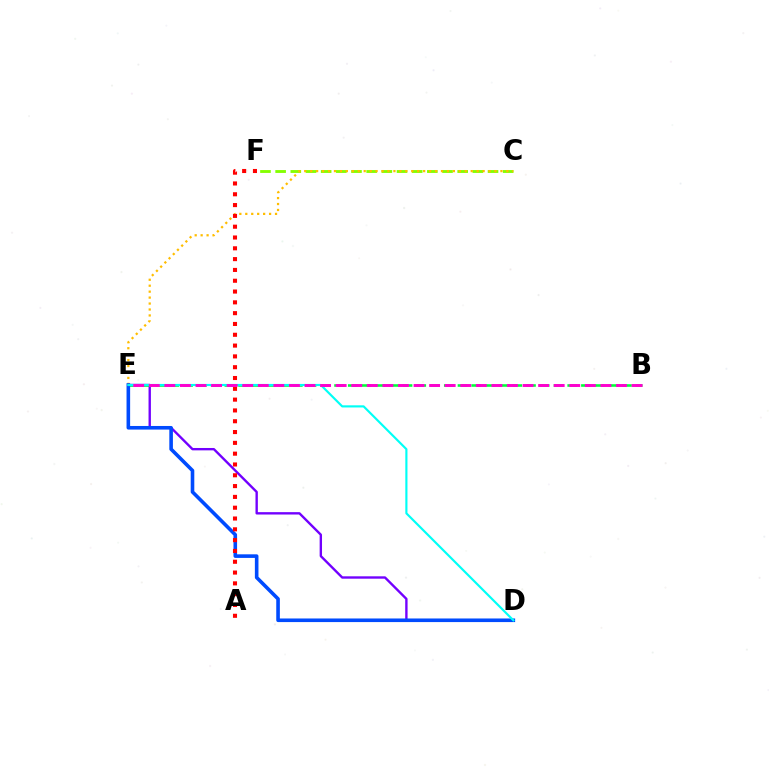{('C', 'F'): [{'color': '#84ff00', 'line_style': 'dashed', 'thickness': 2.06}], ('D', 'E'): [{'color': '#7200ff', 'line_style': 'solid', 'thickness': 1.71}, {'color': '#004bff', 'line_style': 'solid', 'thickness': 2.59}, {'color': '#00fff6', 'line_style': 'solid', 'thickness': 1.55}], ('B', 'E'): [{'color': '#00ff39', 'line_style': 'dashed', 'thickness': 1.86}, {'color': '#ff00cf', 'line_style': 'dashed', 'thickness': 2.12}], ('C', 'E'): [{'color': '#ffbd00', 'line_style': 'dotted', 'thickness': 1.62}], ('A', 'F'): [{'color': '#ff0000', 'line_style': 'dotted', 'thickness': 2.94}]}